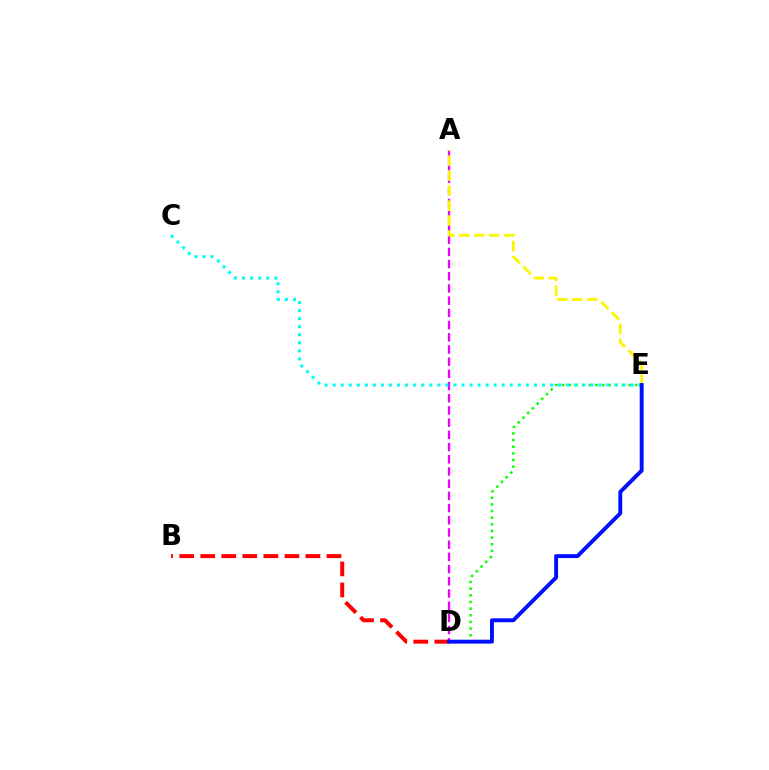{('B', 'D'): [{'color': '#ff0000', 'line_style': 'dashed', 'thickness': 2.86}], ('A', 'D'): [{'color': '#ee00ff', 'line_style': 'dashed', 'thickness': 1.66}], ('A', 'E'): [{'color': '#fcf500', 'line_style': 'dashed', 'thickness': 2.03}], ('D', 'E'): [{'color': '#08ff00', 'line_style': 'dotted', 'thickness': 1.81}, {'color': '#0010ff', 'line_style': 'solid', 'thickness': 2.81}], ('C', 'E'): [{'color': '#00fff6', 'line_style': 'dotted', 'thickness': 2.19}]}